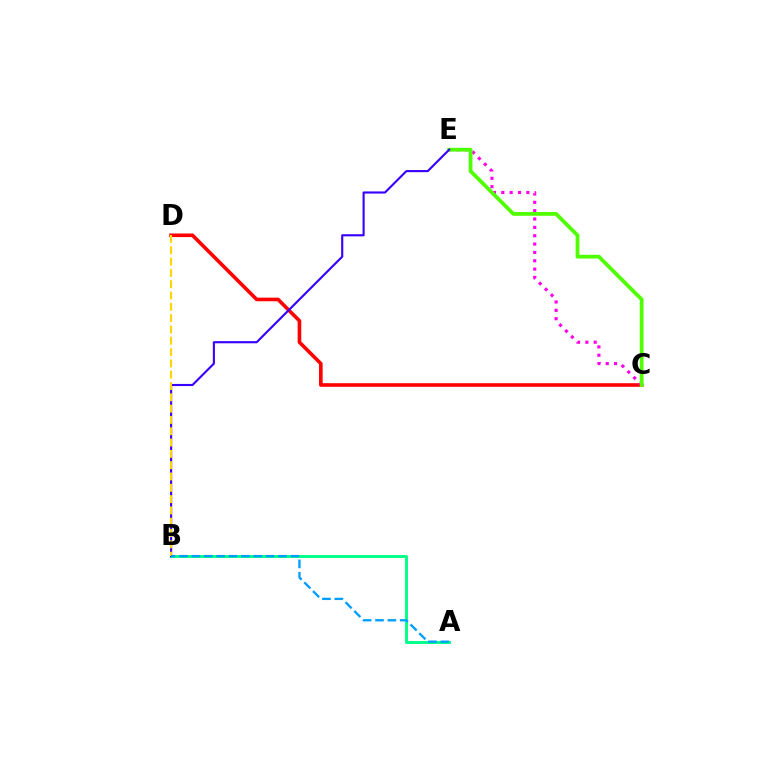{('C', 'D'): [{'color': '#ff0000', 'line_style': 'solid', 'thickness': 2.6}], ('C', 'E'): [{'color': '#ff00ed', 'line_style': 'dotted', 'thickness': 2.27}, {'color': '#4fff00', 'line_style': 'solid', 'thickness': 2.71}], ('A', 'B'): [{'color': '#00ff86', 'line_style': 'solid', 'thickness': 2.1}, {'color': '#009eff', 'line_style': 'dashed', 'thickness': 1.68}], ('B', 'E'): [{'color': '#3700ff', 'line_style': 'solid', 'thickness': 1.53}], ('B', 'D'): [{'color': '#ffd500', 'line_style': 'dashed', 'thickness': 1.54}]}